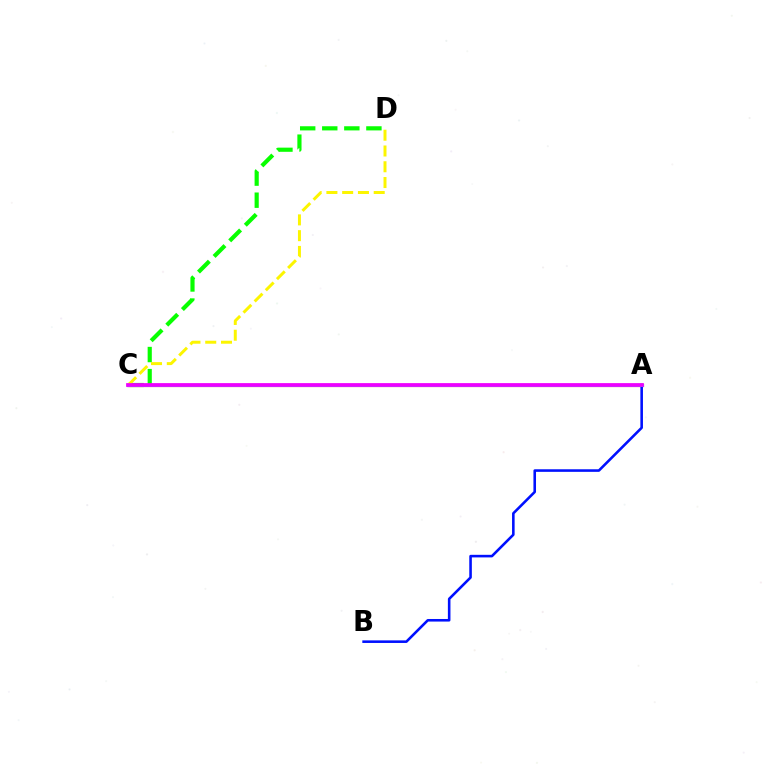{('C', 'D'): [{'color': '#08ff00', 'line_style': 'dashed', 'thickness': 3.0}, {'color': '#fcf500', 'line_style': 'dashed', 'thickness': 2.14}], ('A', 'C'): [{'color': '#ff0000', 'line_style': 'solid', 'thickness': 2.28}, {'color': '#00fff6', 'line_style': 'solid', 'thickness': 2.17}, {'color': '#ee00ff', 'line_style': 'solid', 'thickness': 2.7}], ('A', 'B'): [{'color': '#0010ff', 'line_style': 'solid', 'thickness': 1.86}]}